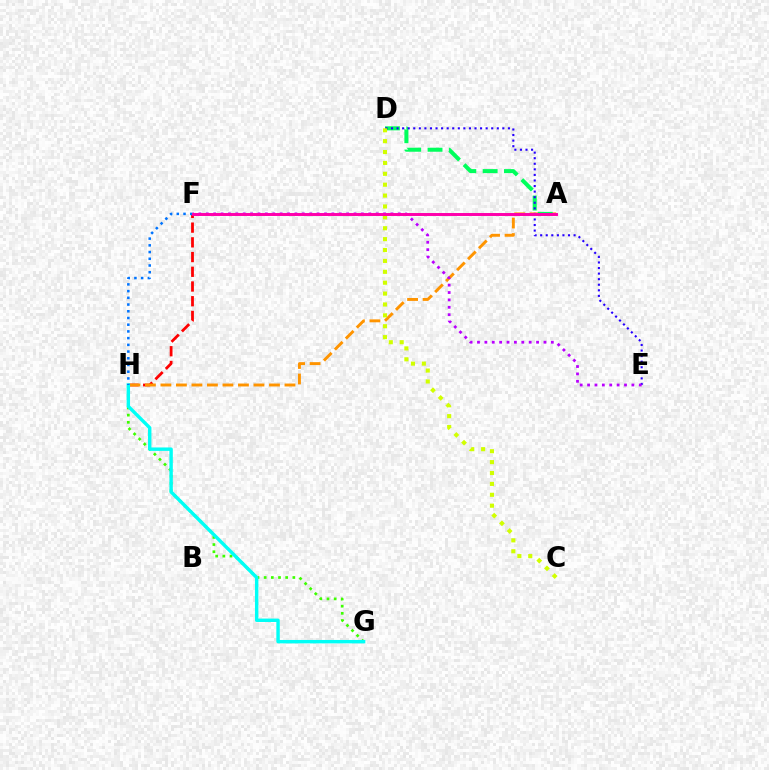{('G', 'H'): [{'color': '#3dff00', 'line_style': 'dotted', 'thickness': 1.95}, {'color': '#00fff6', 'line_style': 'solid', 'thickness': 2.46}], ('F', 'H'): [{'color': '#ff0000', 'line_style': 'dashed', 'thickness': 2.0}, {'color': '#0074ff', 'line_style': 'dotted', 'thickness': 1.82}], ('A', 'H'): [{'color': '#ff9400', 'line_style': 'dashed', 'thickness': 2.11}], ('A', 'D'): [{'color': '#00ff5c', 'line_style': 'dashed', 'thickness': 2.9}], ('D', 'E'): [{'color': '#2500ff', 'line_style': 'dotted', 'thickness': 1.51}], ('C', 'D'): [{'color': '#d1ff00', 'line_style': 'dotted', 'thickness': 2.96}], ('E', 'F'): [{'color': '#b900ff', 'line_style': 'dotted', 'thickness': 2.01}], ('A', 'F'): [{'color': '#ff00ac', 'line_style': 'solid', 'thickness': 2.12}]}